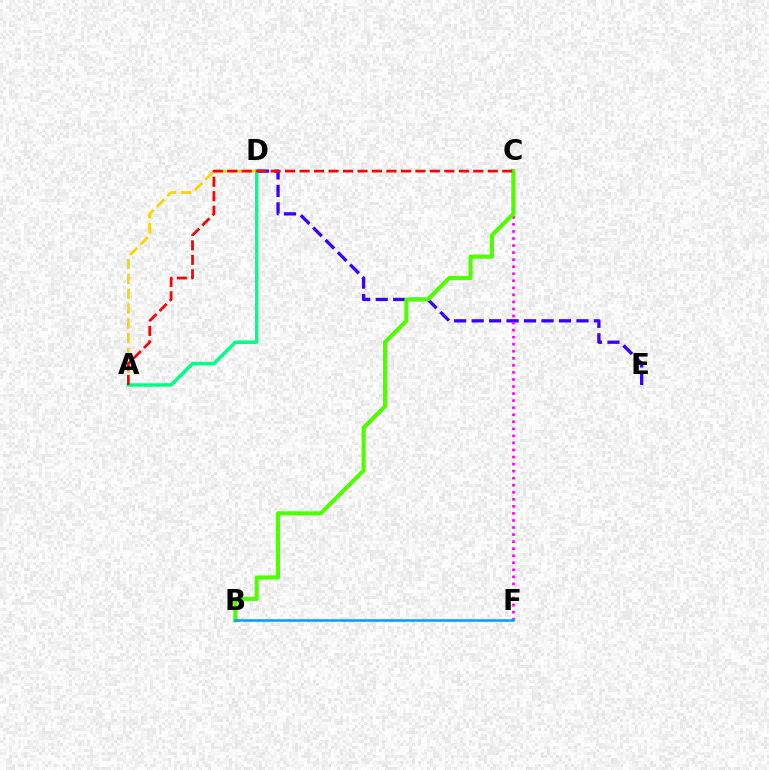{('D', 'E'): [{'color': '#3700ff', 'line_style': 'dashed', 'thickness': 2.37}], ('C', 'F'): [{'color': '#ff00ed', 'line_style': 'dotted', 'thickness': 1.92}], ('A', 'D'): [{'color': '#ffd500', 'line_style': 'dashed', 'thickness': 2.02}, {'color': '#00ff86', 'line_style': 'solid', 'thickness': 2.51}], ('B', 'C'): [{'color': '#4fff00', 'line_style': 'solid', 'thickness': 2.95}], ('B', 'F'): [{'color': '#009eff', 'line_style': 'solid', 'thickness': 1.83}], ('A', 'C'): [{'color': '#ff0000', 'line_style': 'dashed', 'thickness': 1.97}]}